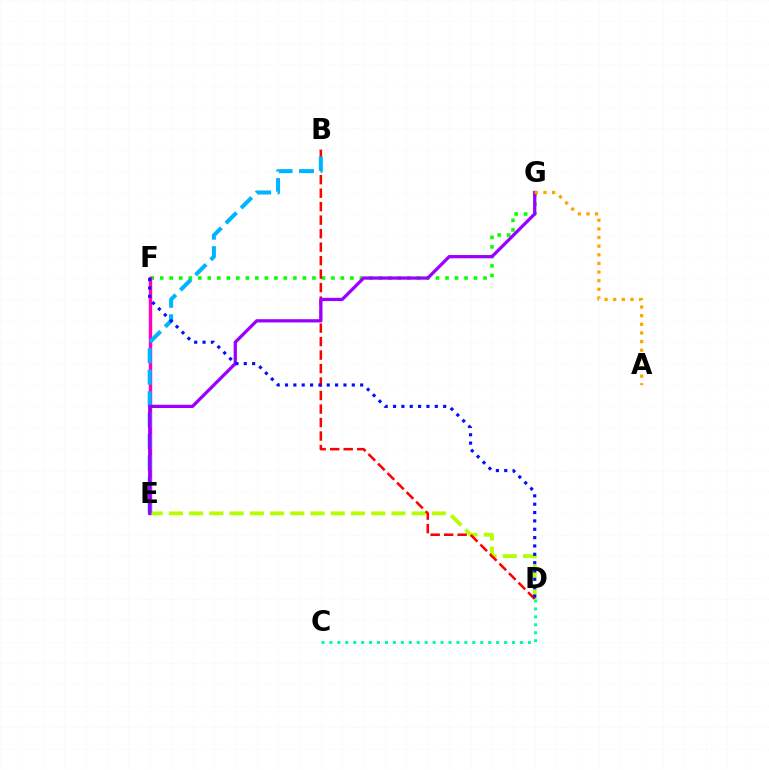{('F', 'G'): [{'color': '#08ff00', 'line_style': 'dotted', 'thickness': 2.58}], ('E', 'F'): [{'color': '#ff00bd', 'line_style': 'solid', 'thickness': 2.45}], ('D', 'E'): [{'color': '#b3ff00', 'line_style': 'dashed', 'thickness': 2.75}], ('B', 'D'): [{'color': '#ff0000', 'line_style': 'dashed', 'thickness': 1.83}], ('B', 'E'): [{'color': '#00b5ff', 'line_style': 'dashed', 'thickness': 2.91}], ('C', 'D'): [{'color': '#00ff9d', 'line_style': 'dotted', 'thickness': 2.16}], ('E', 'G'): [{'color': '#9b00ff', 'line_style': 'solid', 'thickness': 2.35}], ('A', 'G'): [{'color': '#ffa500', 'line_style': 'dotted', 'thickness': 2.35}], ('D', 'F'): [{'color': '#0010ff', 'line_style': 'dotted', 'thickness': 2.27}]}